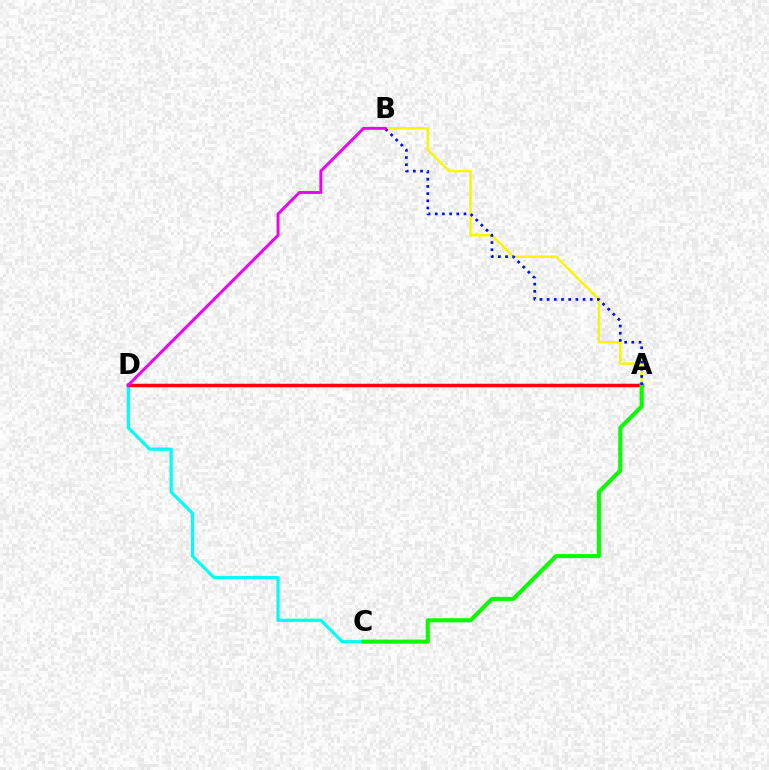{('C', 'D'): [{'color': '#00fff6', 'line_style': 'solid', 'thickness': 2.29}], ('A', 'B'): [{'color': '#fcf500', 'line_style': 'solid', 'thickness': 1.77}, {'color': '#0010ff', 'line_style': 'dotted', 'thickness': 1.95}], ('A', 'D'): [{'color': '#ff0000', 'line_style': 'solid', 'thickness': 2.51}], ('A', 'C'): [{'color': '#08ff00', 'line_style': 'solid', 'thickness': 2.94}], ('B', 'D'): [{'color': '#ee00ff', 'line_style': 'solid', 'thickness': 2.1}]}